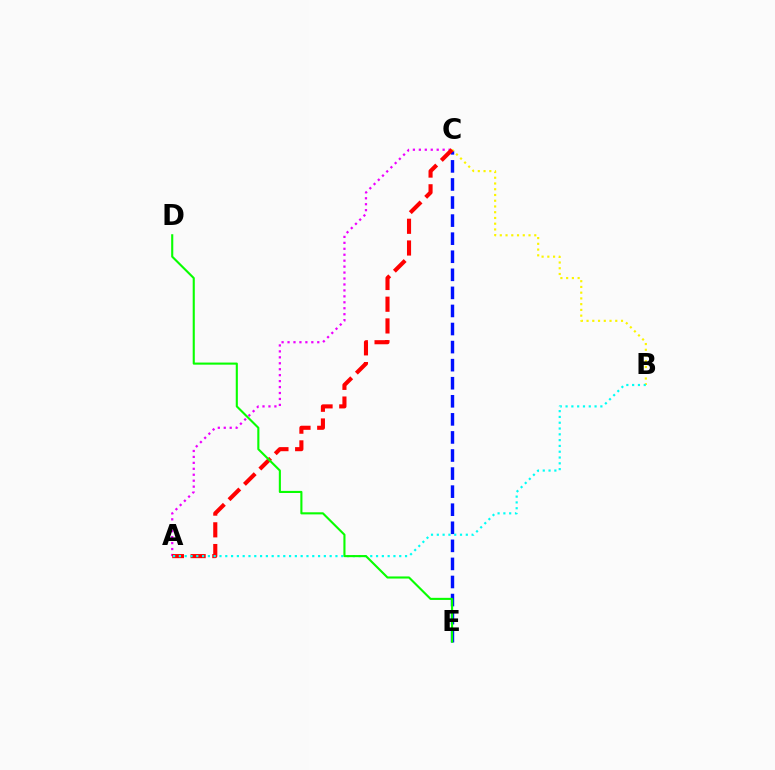{('C', 'E'): [{'color': '#0010ff', 'line_style': 'dashed', 'thickness': 2.45}], ('A', 'C'): [{'color': '#ee00ff', 'line_style': 'dotted', 'thickness': 1.62}, {'color': '#ff0000', 'line_style': 'dashed', 'thickness': 2.95}], ('B', 'C'): [{'color': '#fcf500', 'line_style': 'dotted', 'thickness': 1.56}], ('A', 'B'): [{'color': '#00fff6', 'line_style': 'dotted', 'thickness': 1.58}], ('D', 'E'): [{'color': '#08ff00', 'line_style': 'solid', 'thickness': 1.52}]}